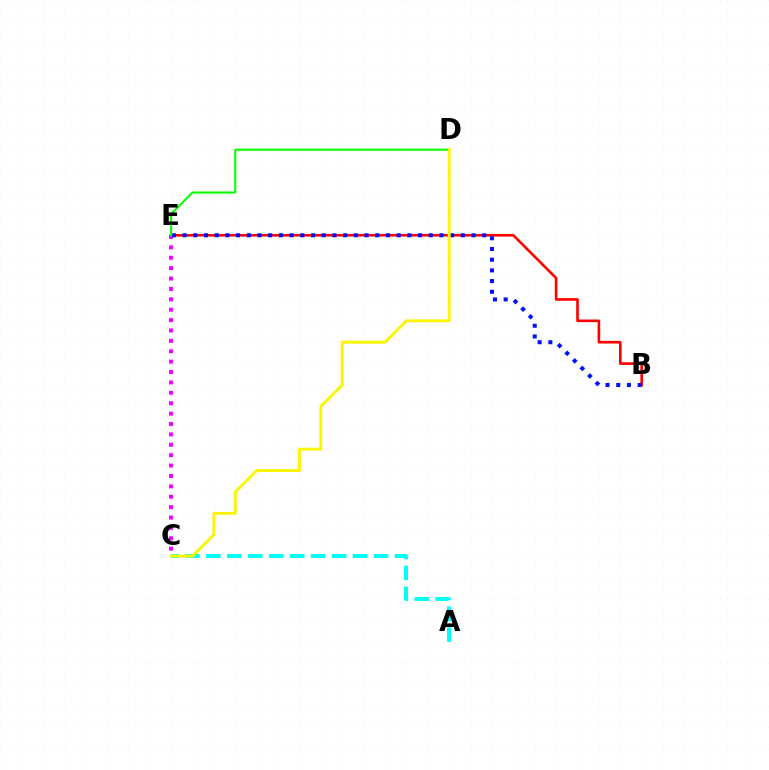{('B', 'E'): [{'color': '#ff0000', 'line_style': 'solid', 'thickness': 1.89}, {'color': '#0010ff', 'line_style': 'dotted', 'thickness': 2.91}], ('C', 'E'): [{'color': '#ee00ff', 'line_style': 'dotted', 'thickness': 2.82}], ('D', 'E'): [{'color': '#08ff00', 'line_style': 'solid', 'thickness': 1.5}], ('A', 'C'): [{'color': '#00fff6', 'line_style': 'dashed', 'thickness': 2.85}], ('C', 'D'): [{'color': '#fcf500', 'line_style': 'solid', 'thickness': 2.06}]}